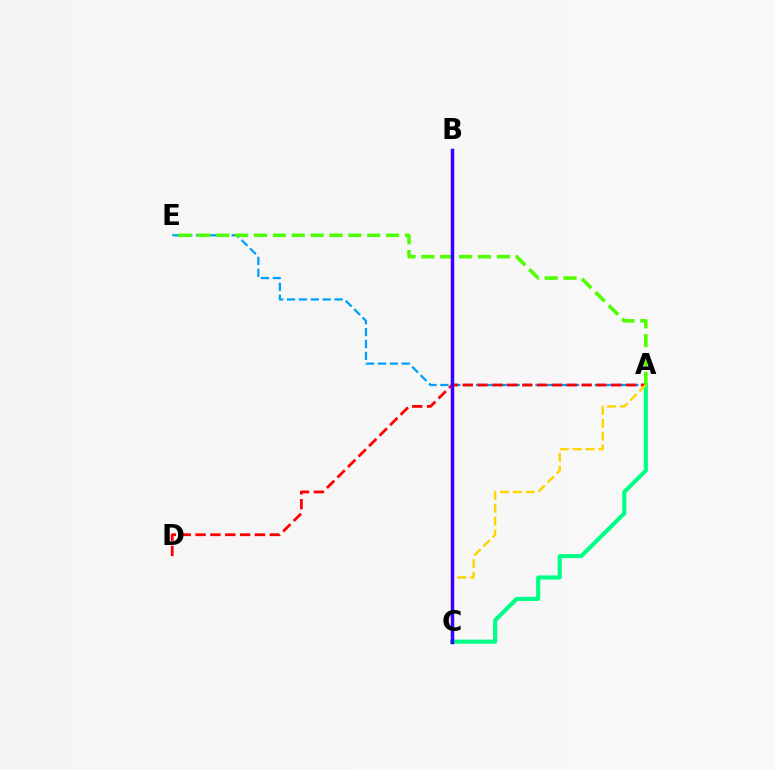{('A', 'C'): [{'color': '#00ff86', 'line_style': 'solid', 'thickness': 2.95}, {'color': '#ffd500', 'line_style': 'dashed', 'thickness': 1.75}], ('B', 'C'): [{'color': '#ff00ed', 'line_style': 'dotted', 'thickness': 2.05}, {'color': '#3700ff', 'line_style': 'solid', 'thickness': 2.51}], ('A', 'E'): [{'color': '#009eff', 'line_style': 'dashed', 'thickness': 1.61}, {'color': '#4fff00', 'line_style': 'dashed', 'thickness': 2.56}], ('A', 'D'): [{'color': '#ff0000', 'line_style': 'dashed', 'thickness': 2.02}]}